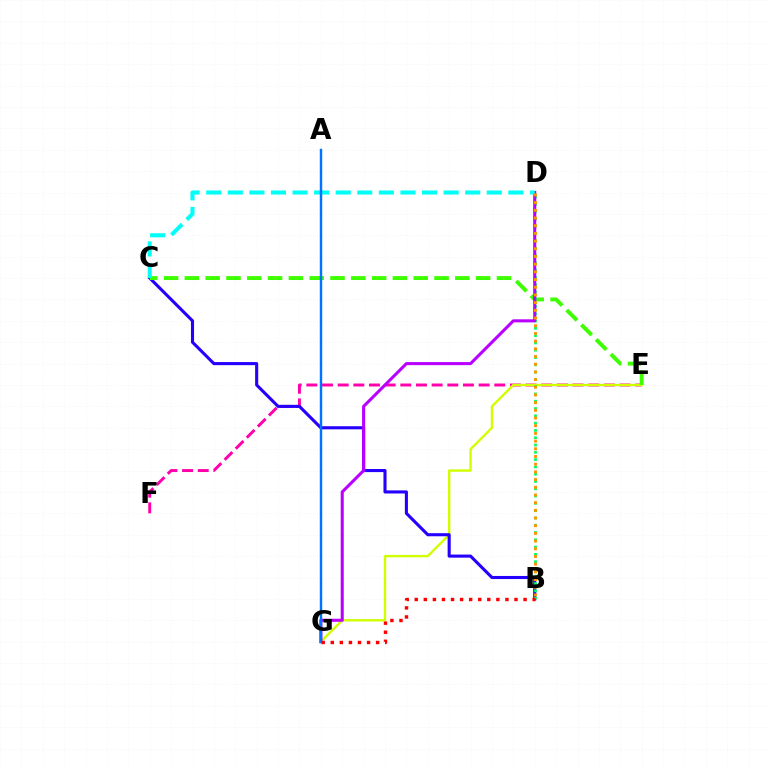{('E', 'F'): [{'color': '#ff00ac', 'line_style': 'dashed', 'thickness': 2.13}], ('E', 'G'): [{'color': '#d1ff00', 'line_style': 'solid', 'thickness': 1.72}], ('B', 'C'): [{'color': '#2500ff', 'line_style': 'solid', 'thickness': 2.23}], ('C', 'E'): [{'color': '#3dff00', 'line_style': 'dashed', 'thickness': 2.83}], ('B', 'D'): [{'color': '#00ff5c', 'line_style': 'dotted', 'thickness': 1.98}, {'color': '#ff9400', 'line_style': 'dotted', 'thickness': 2.09}], ('D', 'G'): [{'color': '#b900ff', 'line_style': 'solid', 'thickness': 2.2}], ('C', 'D'): [{'color': '#00fff6', 'line_style': 'dashed', 'thickness': 2.93}], ('A', 'G'): [{'color': '#0074ff', 'line_style': 'solid', 'thickness': 1.75}], ('B', 'G'): [{'color': '#ff0000', 'line_style': 'dotted', 'thickness': 2.46}]}